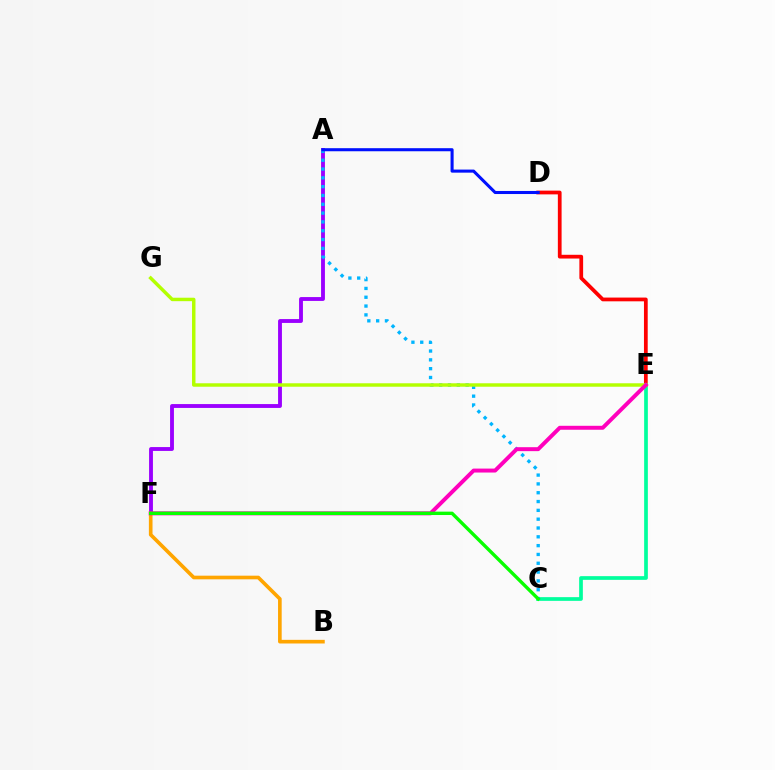{('D', 'E'): [{'color': '#ff0000', 'line_style': 'solid', 'thickness': 2.7}], ('A', 'F'): [{'color': '#9b00ff', 'line_style': 'solid', 'thickness': 2.78}], ('C', 'E'): [{'color': '#00ff9d', 'line_style': 'solid', 'thickness': 2.67}], ('A', 'C'): [{'color': '#00b5ff', 'line_style': 'dotted', 'thickness': 2.4}], ('B', 'F'): [{'color': '#ffa500', 'line_style': 'solid', 'thickness': 2.62}], ('E', 'G'): [{'color': '#b3ff00', 'line_style': 'solid', 'thickness': 2.49}], ('A', 'D'): [{'color': '#0010ff', 'line_style': 'solid', 'thickness': 2.21}], ('E', 'F'): [{'color': '#ff00bd', 'line_style': 'solid', 'thickness': 2.85}], ('C', 'F'): [{'color': '#08ff00', 'line_style': 'solid', 'thickness': 2.44}]}